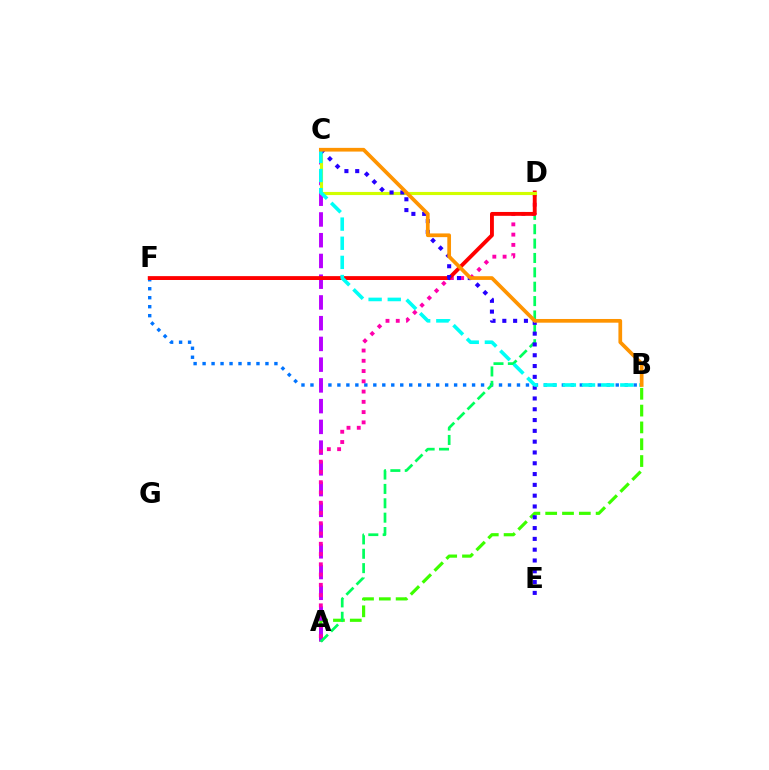{('A', 'B'): [{'color': '#3dff00', 'line_style': 'dashed', 'thickness': 2.28}], ('B', 'F'): [{'color': '#0074ff', 'line_style': 'dotted', 'thickness': 2.44}], ('A', 'C'): [{'color': '#b900ff', 'line_style': 'dashed', 'thickness': 2.82}], ('A', 'D'): [{'color': '#00ff5c', 'line_style': 'dashed', 'thickness': 1.95}, {'color': '#ff00ac', 'line_style': 'dotted', 'thickness': 2.79}], ('D', 'F'): [{'color': '#ff0000', 'line_style': 'solid', 'thickness': 2.79}], ('C', 'D'): [{'color': '#d1ff00', 'line_style': 'solid', 'thickness': 2.25}], ('C', 'E'): [{'color': '#2500ff', 'line_style': 'dotted', 'thickness': 2.93}], ('B', 'C'): [{'color': '#00fff6', 'line_style': 'dashed', 'thickness': 2.6}, {'color': '#ff9400', 'line_style': 'solid', 'thickness': 2.67}]}